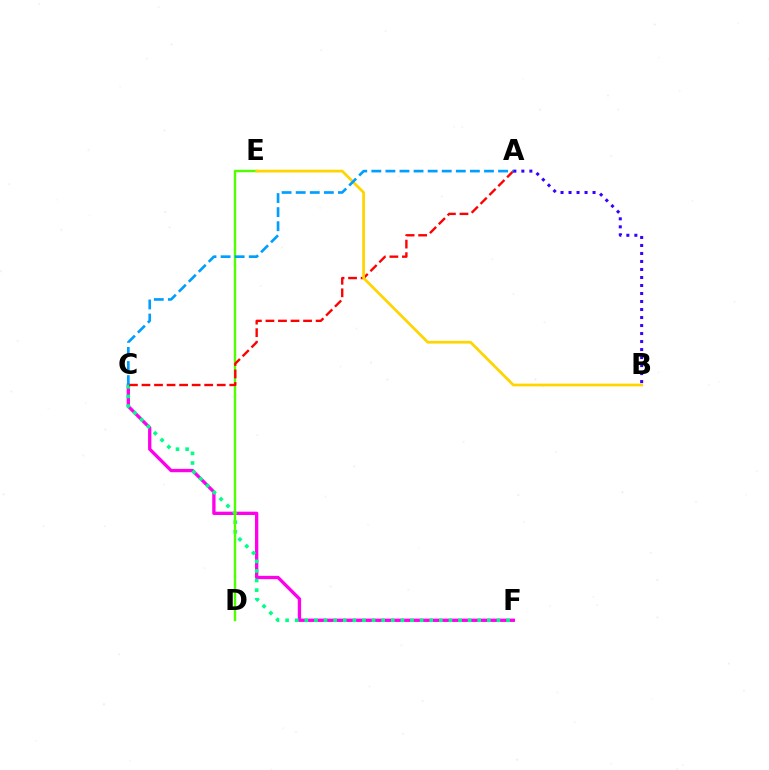{('C', 'F'): [{'color': '#ff00ed', 'line_style': 'solid', 'thickness': 2.38}, {'color': '#00ff86', 'line_style': 'dotted', 'thickness': 2.61}], ('D', 'E'): [{'color': '#4fff00', 'line_style': 'solid', 'thickness': 1.73}], ('A', 'C'): [{'color': '#ff0000', 'line_style': 'dashed', 'thickness': 1.7}, {'color': '#009eff', 'line_style': 'dashed', 'thickness': 1.91}], ('B', 'E'): [{'color': '#ffd500', 'line_style': 'solid', 'thickness': 1.98}], ('A', 'B'): [{'color': '#3700ff', 'line_style': 'dotted', 'thickness': 2.18}]}